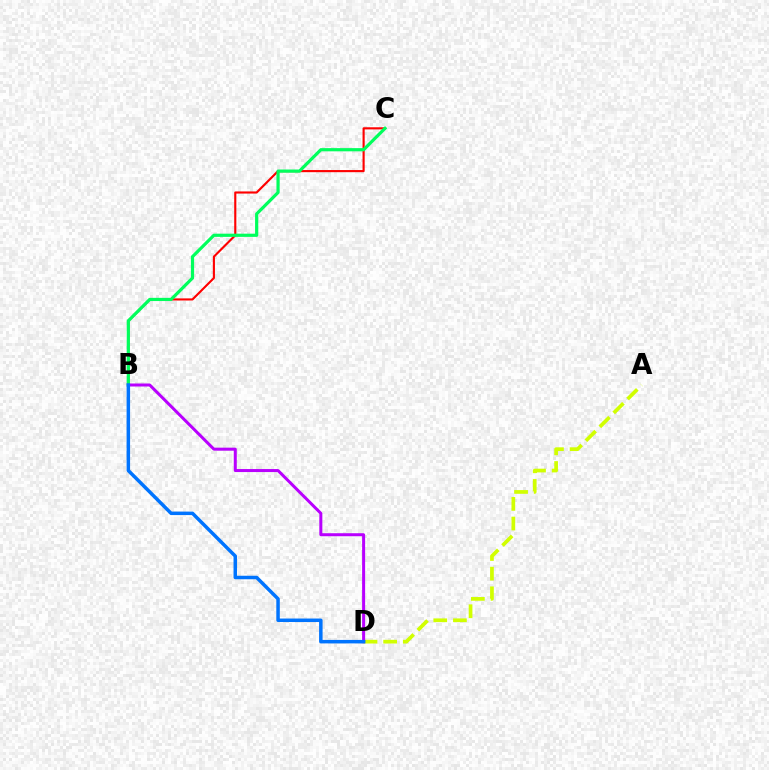{('A', 'D'): [{'color': '#d1ff00', 'line_style': 'dashed', 'thickness': 2.67}], ('B', 'C'): [{'color': '#ff0000', 'line_style': 'solid', 'thickness': 1.54}, {'color': '#00ff5c', 'line_style': 'solid', 'thickness': 2.3}], ('B', 'D'): [{'color': '#b900ff', 'line_style': 'solid', 'thickness': 2.16}, {'color': '#0074ff', 'line_style': 'solid', 'thickness': 2.51}]}